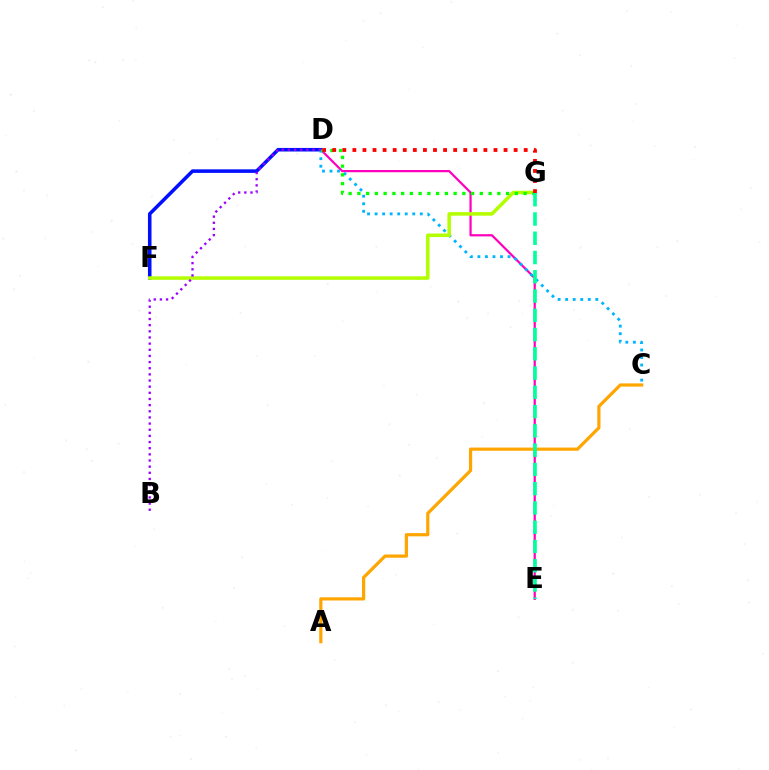{('D', 'E'): [{'color': '#ff00bd', 'line_style': 'solid', 'thickness': 1.6}], ('D', 'F'): [{'color': '#0010ff', 'line_style': 'solid', 'thickness': 2.56}], ('A', 'C'): [{'color': '#ffa500', 'line_style': 'solid', 'thickness': 2.3}], ('C', 'D'): [{'color': '#00b5ff', 'line_style': 'dotted', 'thickness': 2.05}], ('F', 'G'): [{'color': '#b3ff00', 'line_style': 'solid', 'thickness': 2.54}], ('D', 'G'): [{'color': '#08ff00', 'line_style': 'dotted', 'thickness': 2.38}, {'color': '#ff0000', 'line_style': 'dotted', 'thickness': 2.74}], ('B', 'D'): [{'color': '#9b00ff', 'line_style': 'dotted', 'thickness': 1.67}], ('E', 'G'): [{'color': '#00ff9d', 'line_style': 'dashed', 'thickness': 2.62}]}